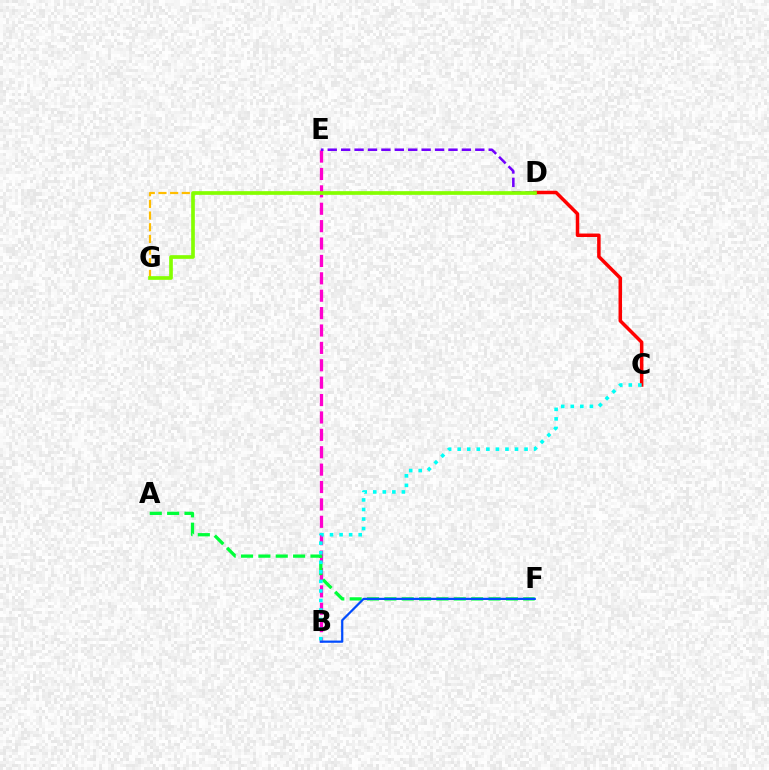{('B', 'E'): [{'color': '#ff00cf', 'line_style': 'dashed', 'thickness': 2.36}], ('D', 'G'): [{'color': '#ffbd00', 'line_style': 'dashed', 'thickness': 1.59}, {'color': '#84ff00', 'line_style': 'solid', 'thickness': 2.64}], ('C', 'D'): [{'color': '#ff0000', 'line_style': 'solid', 'thickness': 2.51}], ('A', 'F'): [{'color': '#00ff39', 'line_style': 'dashed', 'thickness': 2.36}], ('B', 'F'): [{'color': '#004bff', 'line_style': 'solid', 'thickness': 1.6}], ('D', 'E'): [{'color': '#7200ff', 'line_style': 'dashed', 'thickness': 1.82}], ('B', 'C'): [{'color': '#00fff6', 'line_style': 'dotted', 'thickness': 2.6}]}